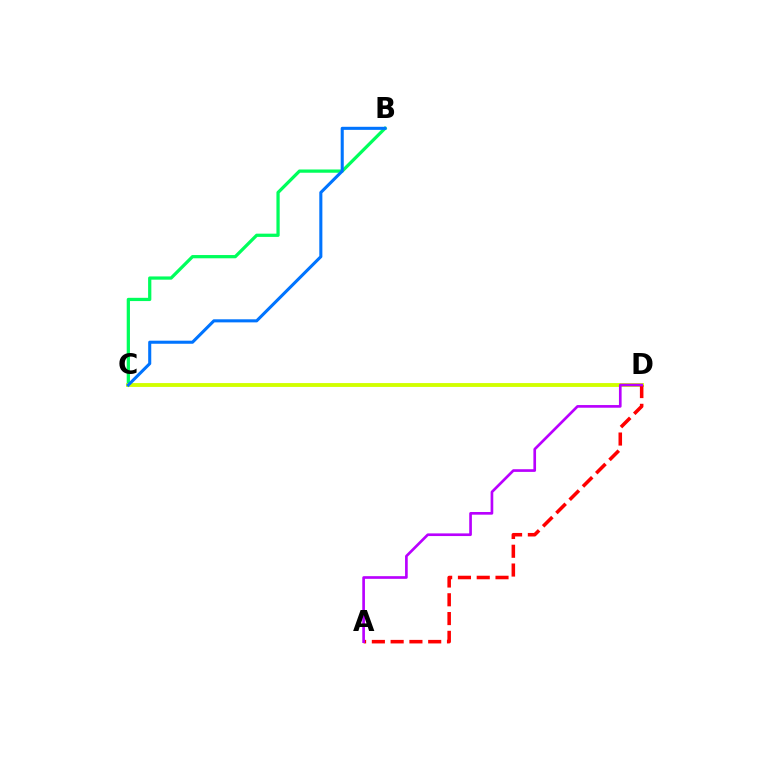{('B', 'C'): [{'color': '#00ff5c', 'line_style': 'solid', 'thickness': 2.34}, {'color': '#0074ff', 'line_style': 'solid', 'thickness': 2.21}], ('C', 'D'): [{'color': '#d1ff00', 'line_style': 'solid', 'thickness': 2.78}], ('A', 'D'): [{'color': '#ff0000', 'line_style': 'dashed', 'thickness': 2.55}, {'color': '#b900ff', 'line_style': 'solid', 'thickness': 1.92}]}